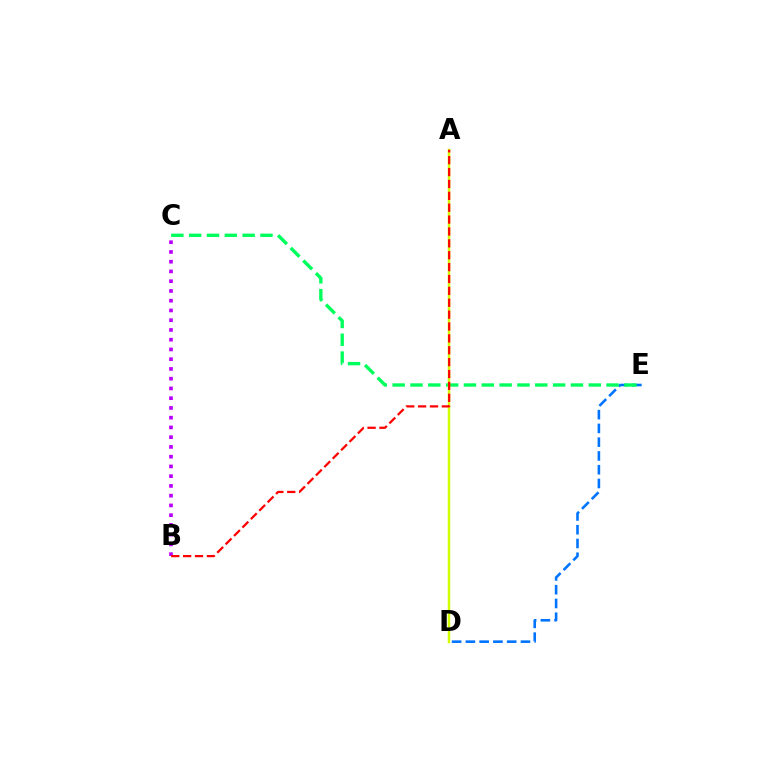{('D', 'E'): [{'color': '#0074ff', 'line_style': 'dashed', 'thickness': 1.87}], ('C', 'E'): [{'color': '#00ff5c', 'line_style': 'dashed', 'thickness': 2.42}], ('A', 'D'): [{'color': '#d1ff00', 'line_style': 'solid', 'thickness': 1.79}], ('B', 'C'): [{'color': '#b900ff', 'line_style': 'dotted', 'thickness': 2.65}], ('A', 'B'): [{'color': '#ff0000', 'line_style': 'dashed', 'thickness': 1.61}]}